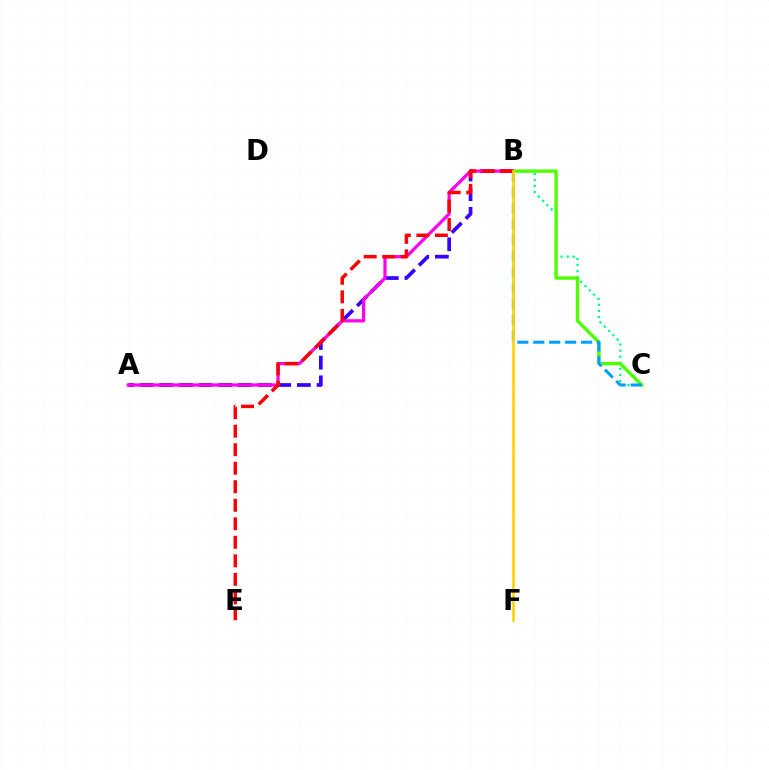{('A', 'B'): [{'color': '#3700ff', 'line_style': 'dashed', 'thickness': 2.67}, {'color': '#ff00ed', 'line_style': 'solid', 'thickness': 2.32}], ('B', 'C'): [{'color': '#00ff86', 'line_style': 'dotted', 'thickness': 1.65}, {'color': '#4fff00', 'line_style': 'solid', 'thickness': 2.43}, {'color': '#009eff', 'line_style': 'dashed', 'thickness': 2.17}], ('B', 'E'): [{'color': '#ff0000', 'line_style': 'dashed', 'thickness': 2.52}], ('B', 'F'): [{'color': '#ffd500', 'line_style': 'solid', 'thickness': 1.93}]}